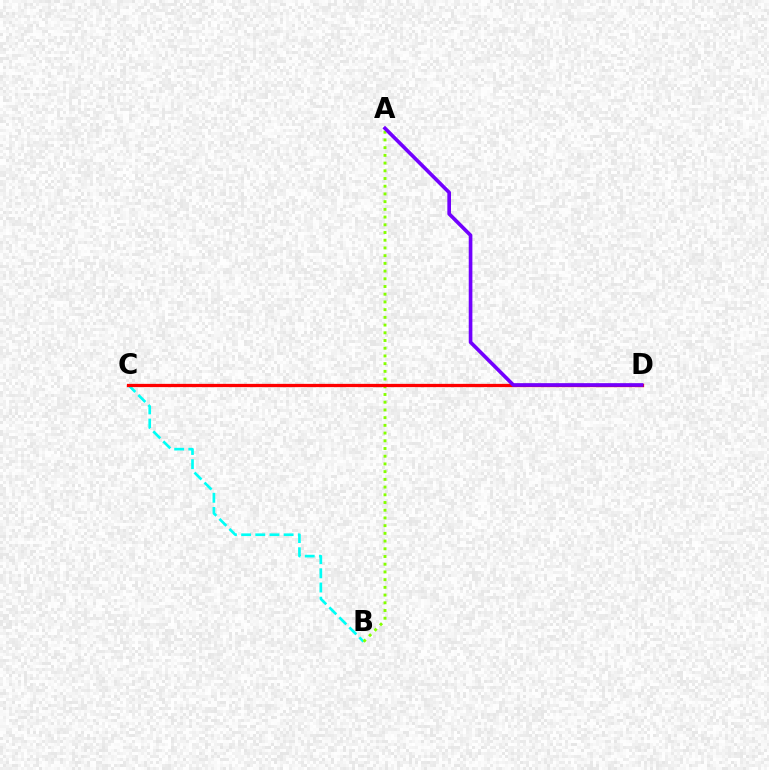{('B', 'C'): [{'color': '#00fff6', 'line_style': 'dashed', 'thickness': 1.92}], ('A', 'B'): [{'color': '#84ff00', 'line_style': 'dotted', 'thickness': 2.1}], ('C', 'D'): [{'color': '#ff0000', 'line_style': 'solid', 'thickness': 2.35}], ('A', 'D'): [{'color': '#7200ff', 'line_style': 'solid', 'thickness': 2.63}]}